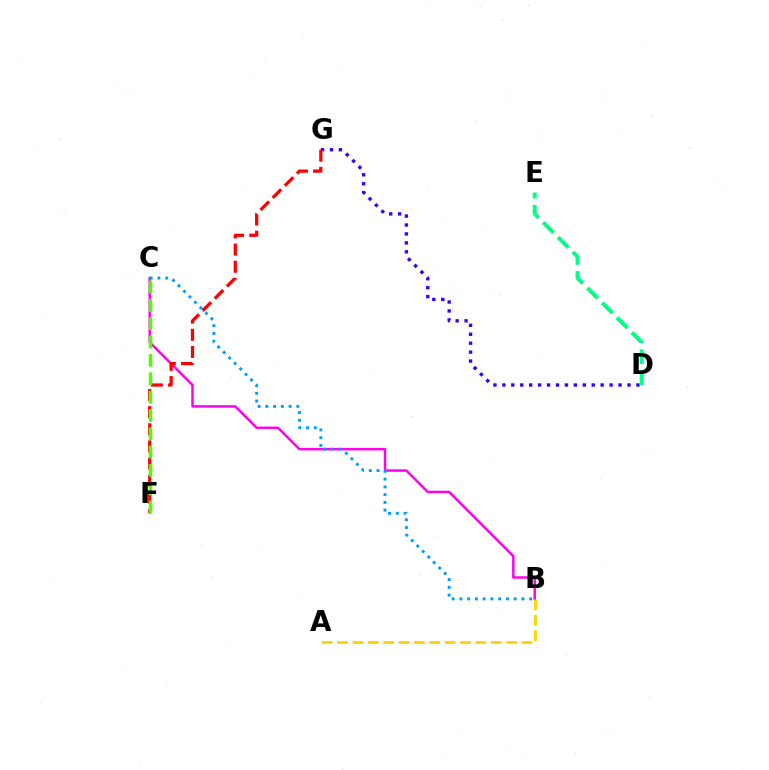{('D', 'G'): [{'color': '#3700ff', 'line_style': 'dotted', 'thickness': 2.43}], ('B', 'C'): [{'color': '#ff00ed', 'line_style': 'solid', 'thickness': 1.78}, {'color': '#009eff', 'line_style': 'dotted', 'thickness': 2.11}], ('A', 'B'): [{'color': '#ffd500', 'line_style': 'dashed', 'thickness': 2.09}], ('F', 'G'): [{'color': '#ff0000', 'line_style': 'dashed', 'thickness': 2.33}], ('D', 'E'): [{'color': '#00ff86', 'line_style': 'dashed', 'thickness': 2.85}], ('C', 'F'): [{'color': '#4fff00', 'line_style': 'dashed', 'thickness': 2.49}]}